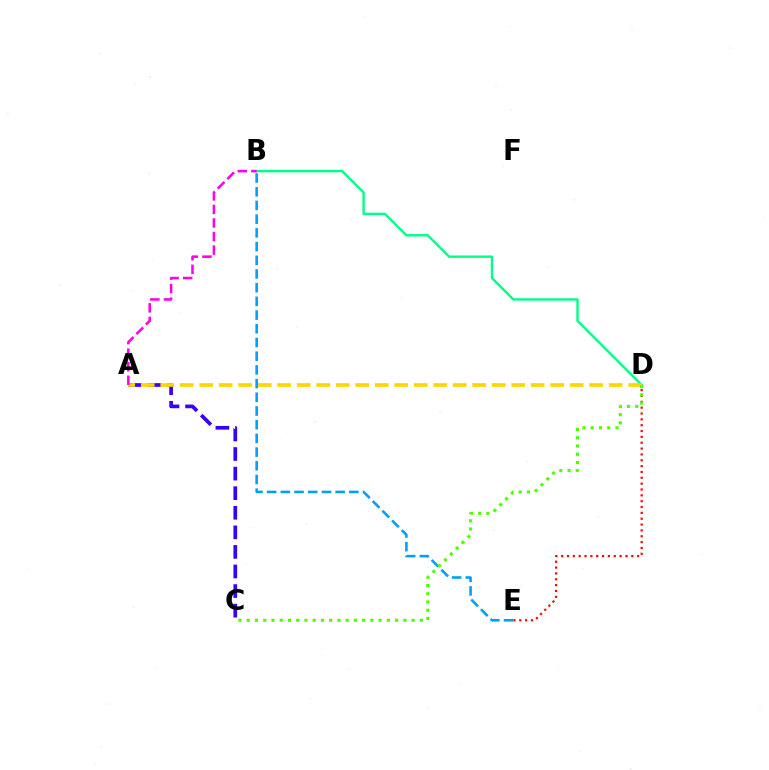{('B', 'D'): [{'color': '#00ff86', 'line_style': 'solid', 'thickness': 1.72}], ('A', 'C'): [{'color': '#3700ff', 'line_style': 'dashed', 'thickness': 2.66}], ('A', 'D'): [{'color': '#ffd500', 'line_style': 'dashed', 'thickness': 2.65}], ('D', 'E'): [{'color': '#ff0000', 'line_style': 'dotted', 'thickness': 1.59}], ('A', 'B'): [{'color': '#ff00ed', 'line_style': 'dashed', 'thickness': 1.84}], ('B', 'E'): [{'color': '#009eff', 'line_style': 'dashed', 'thickness': 1.86}], ('C', 'D'): [{'color': '#4fff00', 'line_style': 'dotted', 'thickness': 2.24}]}